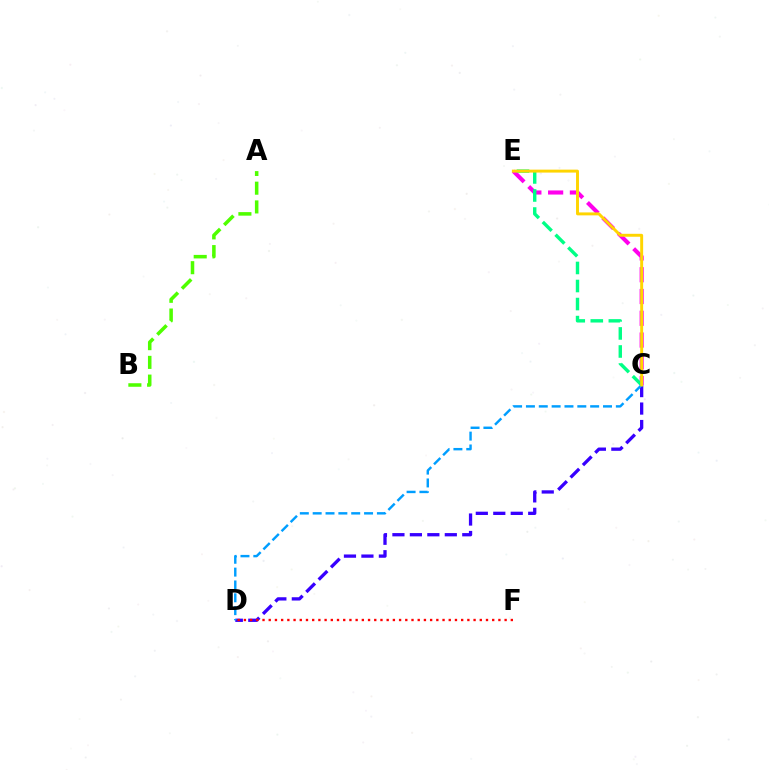{('C', 'E'): [{'color': '#ff00ed', 'line_style': 'dashed', 'thickness': 2.96}, {'color': '#00ff86', 'line_style': 'dashed', 'thickness': 2.45}, {'color': '#ffd500', 'line_style': 'solid', 'thickness': 2.12}], ('C', 'D'): [{'color': '#3700ff', 'line_style': 'dashed', 'thickness': 2.37}, {'color': '#009eff', 'line_style': 'dashed', 'thickness': 1.75}], ('D', 'F'): [{'color': '#ff0000', 'line_style': 'dotted', 'thickness': 1.69}], ('A', 'B'): [{'color': '#4fff00', 'line_style': 'dashed', 'thickness': 2.55}]}